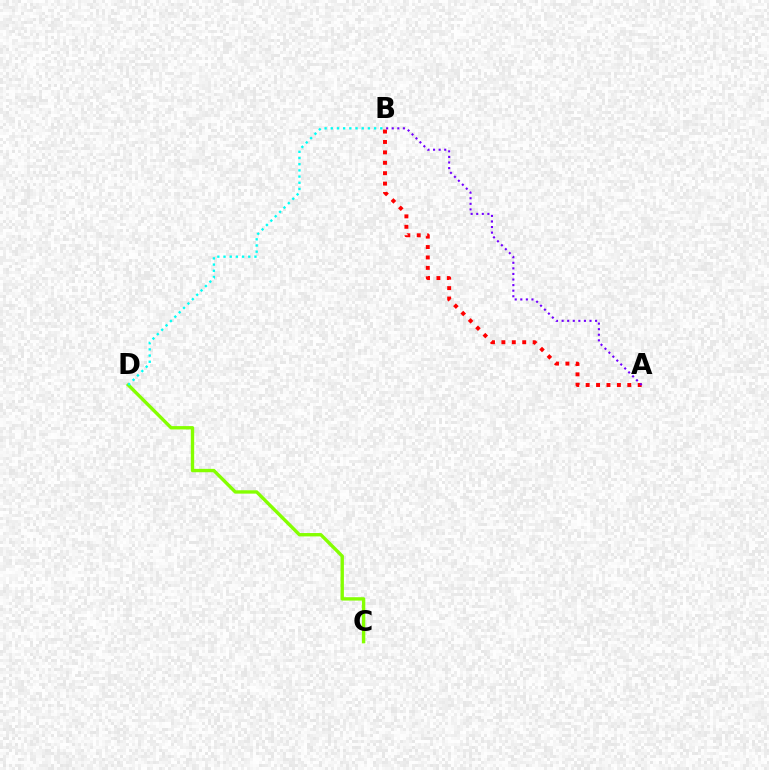{('C', 'D'): [{'color': '#84ff00', 'line_style': 'solid', 'thickness': 2.42}], ('A', 'B'): [{'color': '#ff0000', 'line_style': 'dotted', 'thickness': 2.83}, {'color': '#7200ff', 'line_style': 'dotted', 'thickness': 1.52}], ('B', 'D'): [{'color': '#00fff6', 'line_style': 'dotted', 'thickness': 1.68}]}